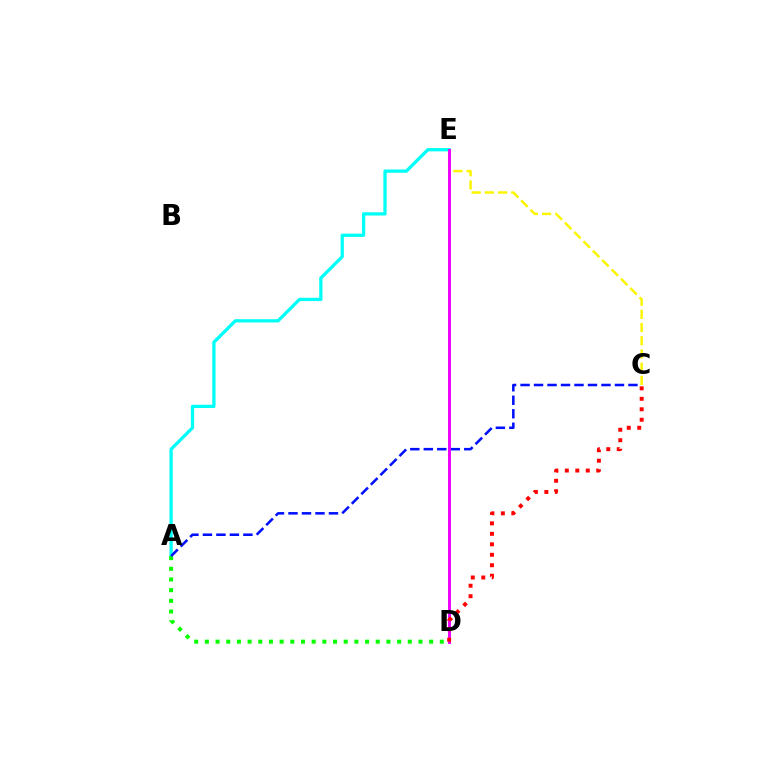{('A', 'E'): [{'color': '#00fff6', 'line_style': 'solid', 'thickness': 2.35}], ('C', 'E'): [{'color': '#fcf500', 'line_style': 'dashed', 'thickness': 1.8}], ('A', 'D'): [{'color': '#08ff00', 'line_style': 'dotted', 'thickness': 2.9}], ('A', 'C'): [{'color': '#0010ff', 'line_style': 'dashed', 'thickness': 1.83}], ('D', 'E'): [{'color': '#ee00ff', 'line_style': 'solid', 'thickness': 2.14}], ('C', 'D'): [{'color': '#ff0000', 'line_style': 'dotted', 'thickness': 2.84}]}